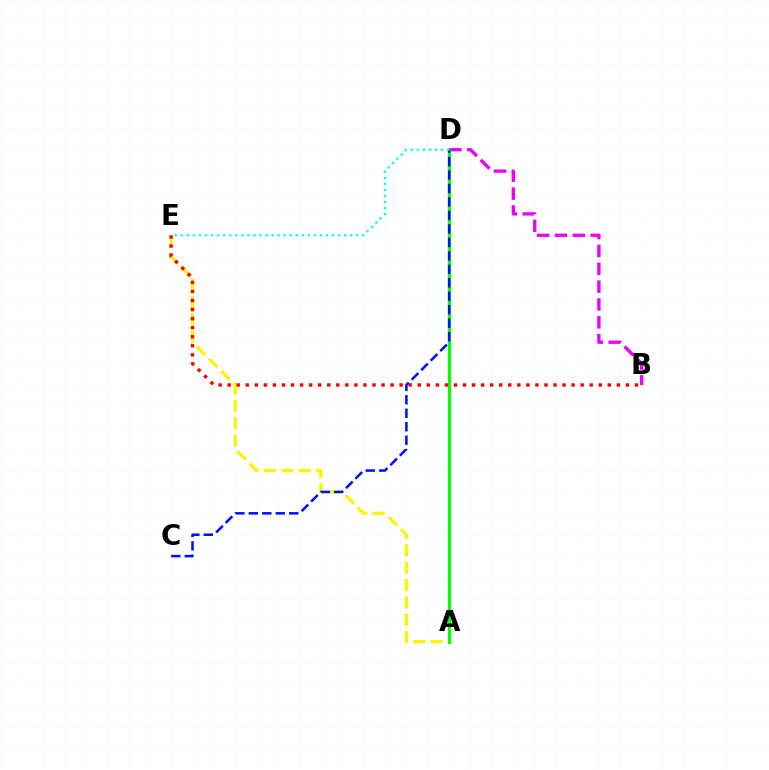{('A', 'E'): [{'color': '#fcf500', 'line_style': 'dashed', 'thickness': 2.36}], ('B', 'D'): [{'color': '#ee00ff', 'line_style': 'dashed', 'thickness': 2.43}], ('A', 'D'): [{'color': '#08ff00', 'line_style': 'solid', 'thickness': 2.35}], ('B', 'E'): [{'color': '#ff0000', 'line_style': 'dotted', 'thickness': 2.46}], ('C', 'D'): [{'color': '#0010ff', 'line_style': 'dashed', 'thickness': 1.83}], ('D', 'E'): [{'color': '#00fff6', 'line_style': 'dotted', 'thickness': 1.64}]}